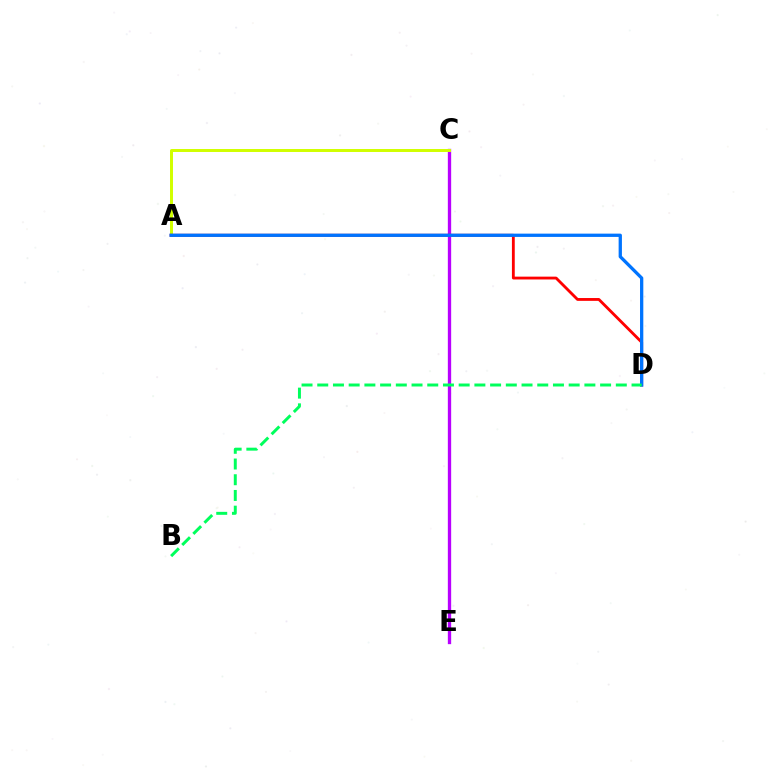{('C', 'E'): [{'color': '#b900ff', 'line_style': 'solid', 'thickness': 2.39}], ('A', 'C'): [{'color': '#d1ff00', 'line_style': 'solid', 'thickness': 2.14}], ('A', 'D'): [{'color': '#ff0000', 'line_style': 'solid', 'thickness': 2.04}, {'color': '#0074ff', 'line_style': 'solid', 'thickness': 2.37}], ('B', 'D'): [{'color': '#00ff5c', 'line_style': 'dashed', 'thickness': 2.13}]}